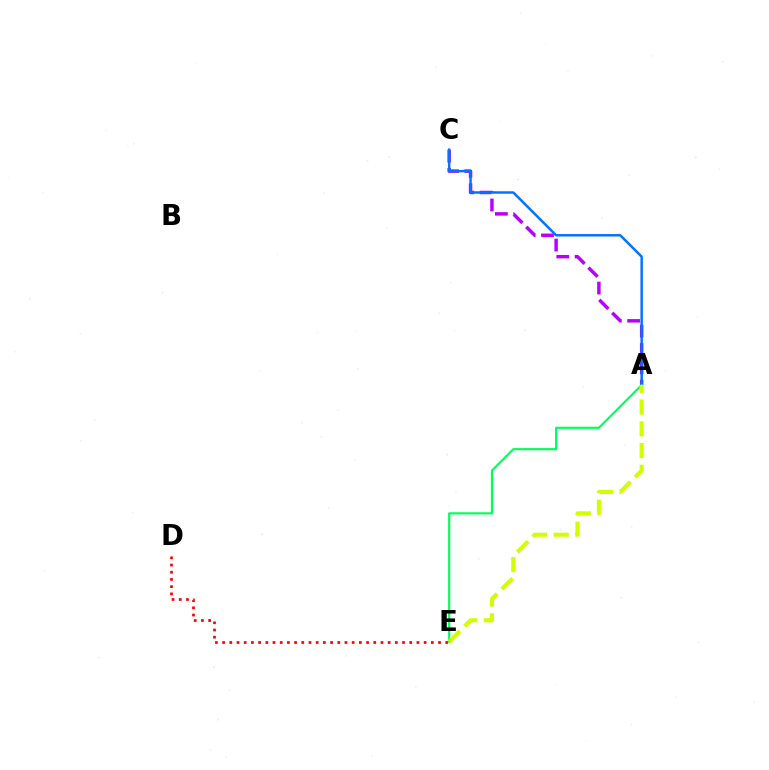{('D', 'E'): [{'color': '#ff0000', 'line_style': 'dotted', 'thickness': 1.96}], ('A', 'C'): [{'color': '#b900ff', 'line_style': 'dashed', 'thickness': 2.49}, {'color': '#0074ff', 'line_style': 'solid', 'thickness': 1.78}], ('A', 'E'): [{'color': '#00ff5c', 'line_style': 'solid', 'thickness': 1.54}, {'color': '#d1ff00', 'line_style': 'dashed', 'thickness': 2.95}]}